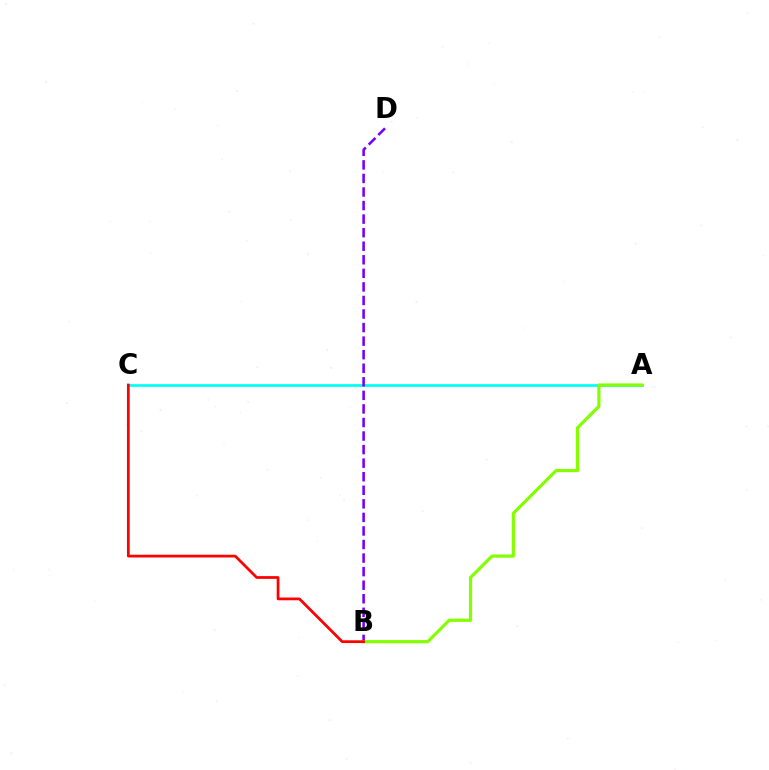{('A', 'C'): [{'color': '#00fff6', 'line_style': 'solid', 'thickness': 1.95}], ('B', 'D'): [{'color': '#7200ff', 'line_style': 'dashed', 'thickness': 1.84}], ('A', 'B'): [{'color': '#84ff00', 'line_style': 'solid', 'thickness': 2.3}], ('B', 'C'): [{'color': '#ff0000', 'line_style': 'solid', 'thickness': 1.98}]}